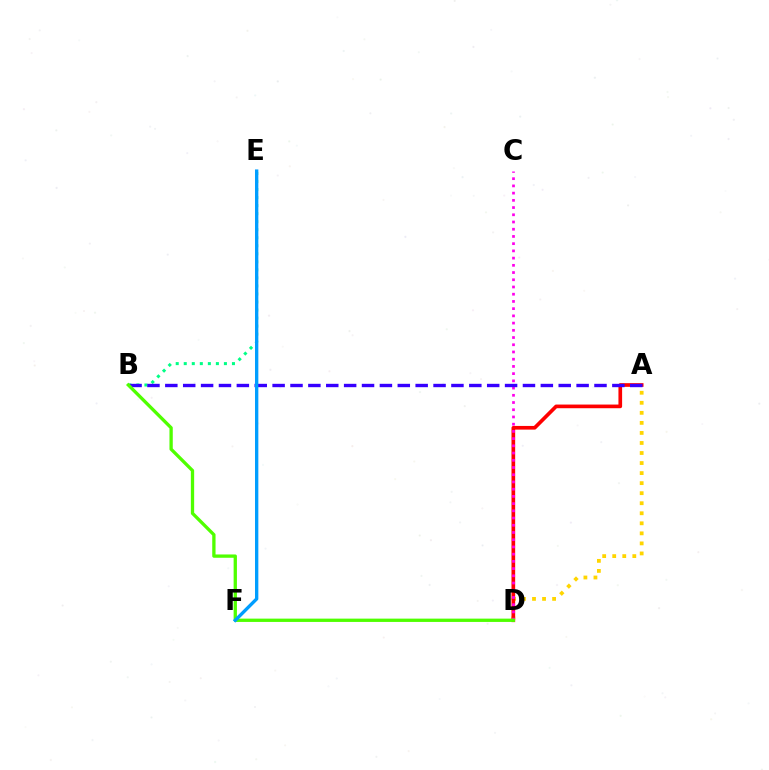{('B', 'E'): [{'color': '#00ff86', 'line_style': 'dotted', 'thickness': 2.18}], ('A', 'D'): [{'color': '#ffd500', 'line_style': 'dotted', 'thickness': 2.73}, {'color': '#ff0000', 'line_style': 'solid', 'thickness': 2.64}], ('C', 'D'): [{'color': '#ff00ed', 'line_style': 'dotted', 'thickness': 1.96}], ('A', 'B'): [{'color': '#3700ff', 'line_style': 'dashed', 'thickness': 2.43}], ('B', 'D'): [{'color': '#4fff00', 'line_style': 'solid', 'thickness': 2.38}], ('E', 'F'): [{'color': '#009eff', 'line_style': 'solid', 'thickness': 2.41}]}